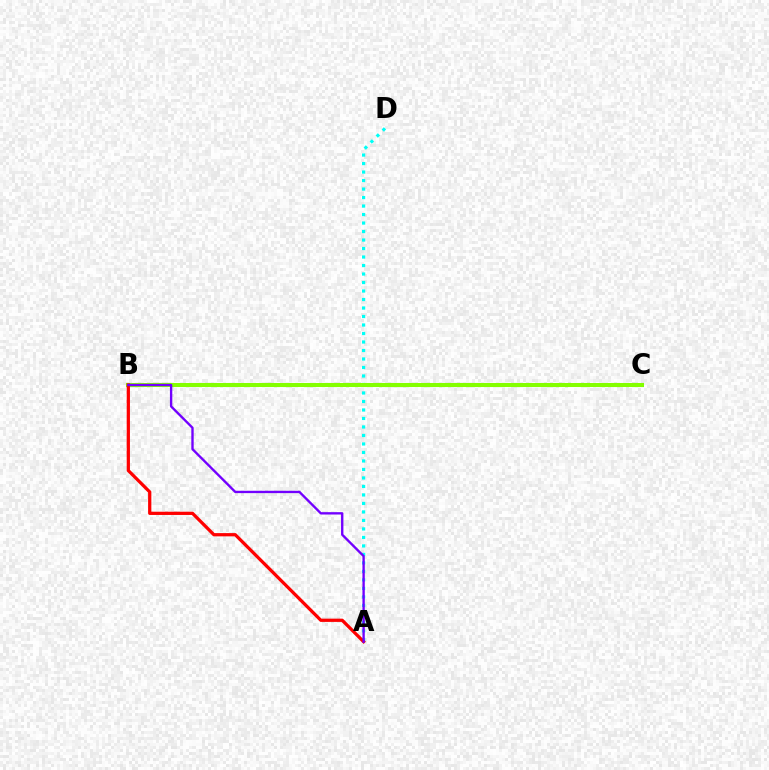{('A', 'D'): [{'color': '#00fff6', 'line_style': 'dotted', 'thickness': 2.31}], ('B', 'C'): [{'color': '#84ff00', 'line_style': 'solid', 'thickness': 2.91}], ('A', 'B'): [{'color': '#ff0000', 'line_style': 'solid', 'thickness': 2.34}, {'color': '#7200ff', 'line_style': 'solid', 'thickness': 1.7}]}